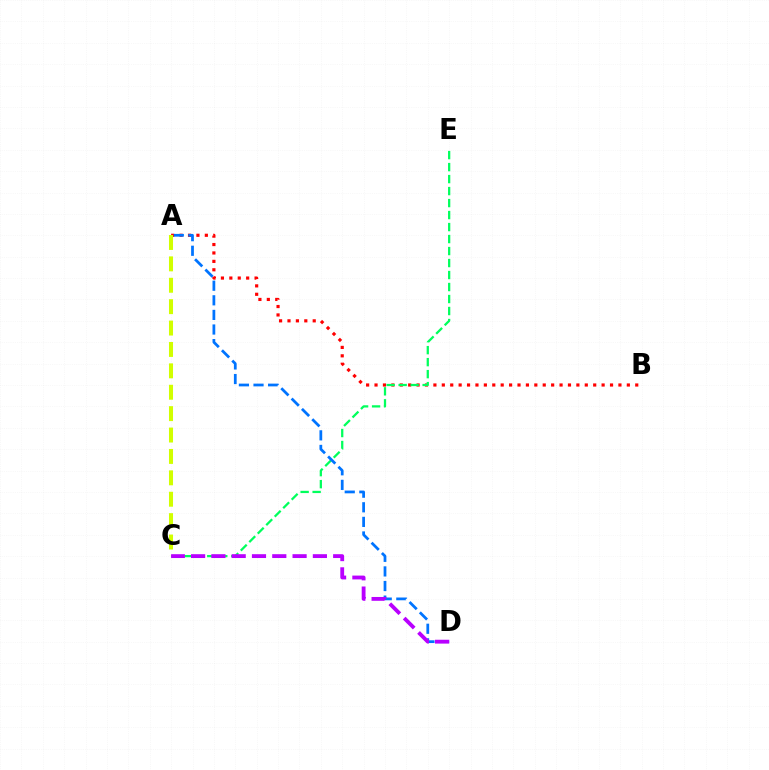{('A', 'B'): [{'color': '#ff0000', 'line_style': 'dotted', 'thickness': 2.29}], ('C', 'E'): [{'color': '#00ff5c', 'line_style': 'dashed', 'thickness': 1.63}], ('A', 'D'): [{'color': '#0074ff', 'line_style': 'dashed', 'thickness': 1.98}], ('A', 'C'): [{'color': '#d1ff00', 'line_style': 'dashed', 'thickness': 2.91}], ('C', 'D'): [{'color': '#b900ff', 'line_style': 'dashed', 'thickness': 2.76}]}